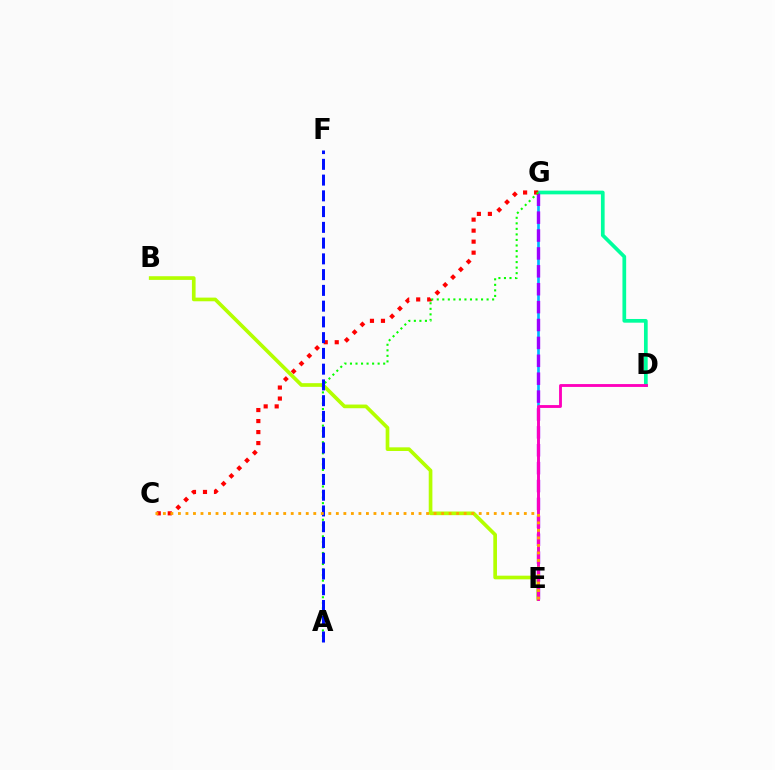{('D', 'G'): [{'color': '#00ff9d', 'line_style': 'solid', 'thickness': 2.67}], ('E', 'G'): [{'color': '#00b5ff', 'line_style': 'solid', 'thickness': 1.93}, {'color': '#9b00ff', 'line_style': 'dashed', 'thickness': 2.43}], ('B', 'E'): [{'color': '#b3ff00', 'line_style': 'solid', 'thickness': 2.64}], ('C', 'G'): [{'color': '#ff0000', 'line_style': 'dotted', 'thickness': 2.99}], ('A', 'G'): [{'color': '#08ff00', 'line_style': 'dotted', 'thickness': 1.5}], ('A', 'F'): [{'color': '#0010ff', 'line_style': 'dashed', 'thickness': 2.14}], ('D', 'E'): [{'color': '#ff00bd', 'line_style': 'solid', 'thickness': 2.05}], ('C', 'E'): [{'color': '#ffa500', 'line_style': 'dotted', 'thickness': 2.04}]}